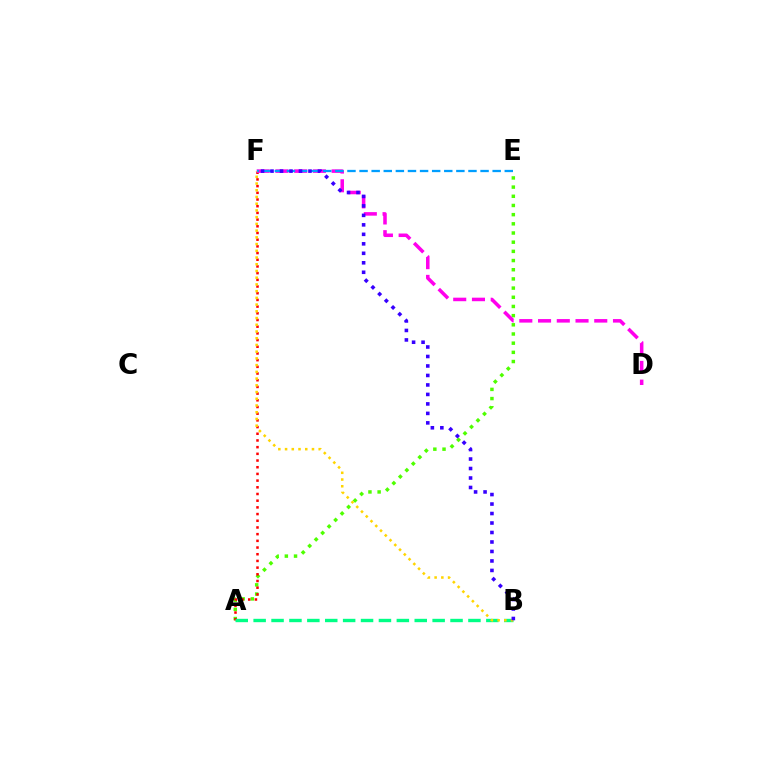{('A', 'E'): [{'color': '#4fff00', 'line_style': 'dotted', 'thickness': 2.49}], ('A', 'F'): [{'color': '#ff0000', 'line_style': 'dotted', 'thickness': 1.82}], ('A', 'B'): [{'color': '#00ff86', 'line_style': 'dashed', 'thickness': 2.43}], ('D', 'F'): [{'color': '#ff00ed', 'line_style': 'dashed', 'thickness': 2.55}], ('E', 'F'): [{'color': '#009eff', 'line_style': 'dashed', 'thickness': 1.64}], ('B', 'F'): [{'color': '#ffd500', 'line_style': 'dotted', 'thickness': 1.83}, {'color': '#3700ff', 'line_style': 'dotted', 'thickness': 2.58}]}